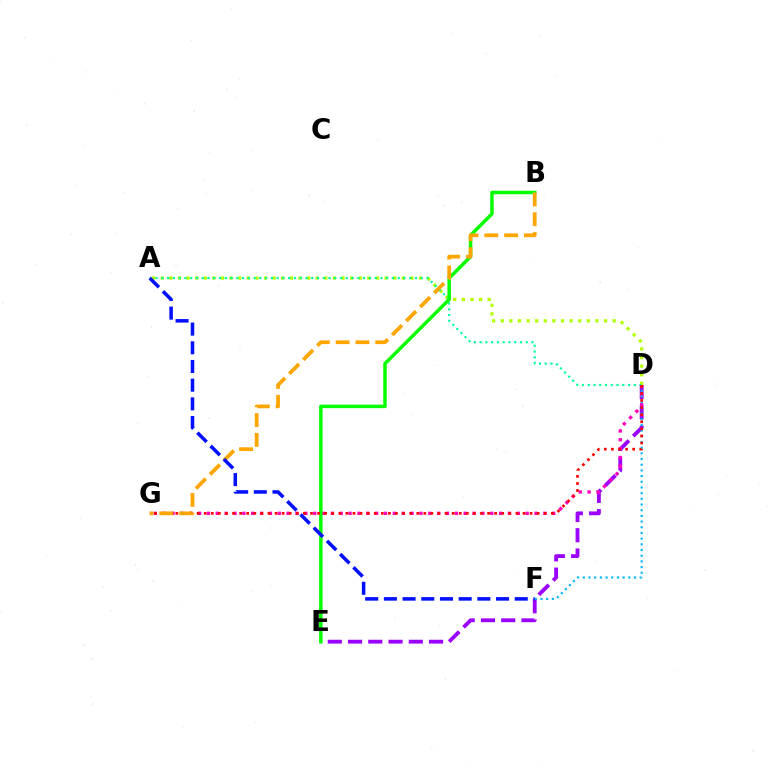{('A', 'D'): [{'color': '#b3ff00', 'line_style': 'dotted', 'thickness': 2.34}, {'color': '#00ff9d', 'line_style': 'dotted', 'thickness': 1.57}], ('D', 'E'): [{'color': '#9b00ff', 'line_style': 'dashed', 'thickness': 2.75}], ('D', 'G'): [{'color': '#ff00bd', 'line_style': 'dotted', 'thickness': 2.41}, {'color': '#ff0000', 'line_style': 'dotted', 'thickness': 1.92}], ('D', 'F'): [{'color': '#00b5ff', 'line_style': 'dotted', 'thickness': 1.55}], ('B', 'E'): [{'color': '#08ff00', 'line_style': 'solid', 'thickness': 2.53}], ('B', 'G'): [{'color': '#ffa500', 'line_style': 'dashed', 'thickness': 2.69}], ('A', 'F'): [{'color': '#0010ff', 'line_style': 'dashed', 'thickness': 2.54}]}